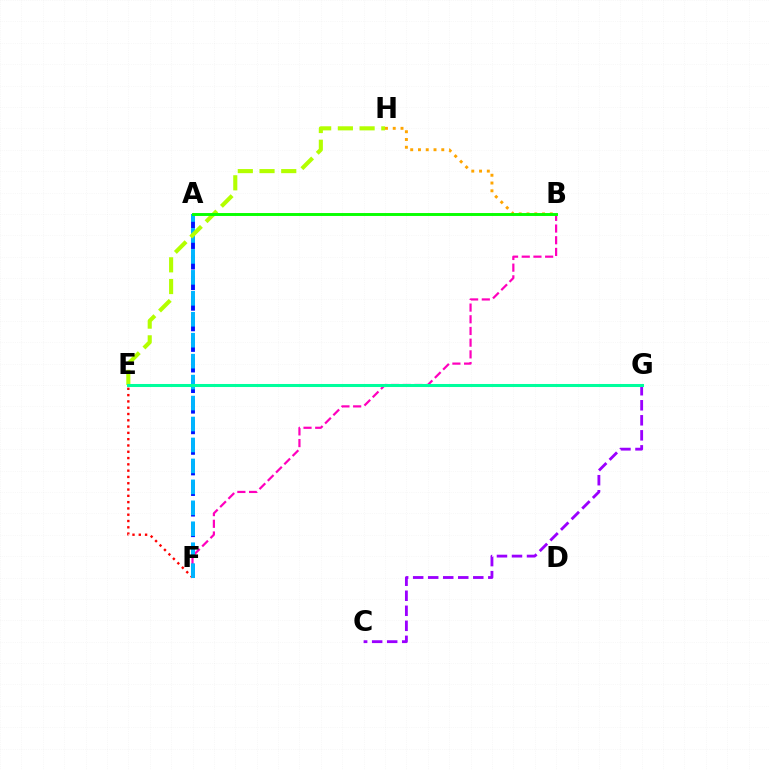{('B', 'F'): [{'color': '#ff00bd', 'line_style': 'dashed', 'thickness': 1.59}], ('A', 'F'): [{'color': '#0010ff', 'line_style': 'dashed', 'thickness': 2.8}, {'color': '#00b5ff', 'line_style': 'dashed', 'thickness': 2.85}], ('E', 'F'): [{'color': '#ff0000', 'line_style': 'dotted', 'thickness': 1.71}], ('B', 'H'): [{'color': '#ffa500', 'line_style': 'dotted', 'thickness': 2.11}], ('C', 'G'): [{'color': '#9b00ff', 'line_style': 'dashed', 'thickness': 2.04}], ('E', 'H'): [{'color': '#b3ff00', 'line_style': 'dashed', 'thickness': 2.95}], ('E', 'G'): [{'color': '#00ff9d', 'line_style': 'solid', 'thickness': 2.19}], ('A', 'B'): [{'color': '#08ff00', 'line_style': 'solid', 'thickness': 2.1}]}